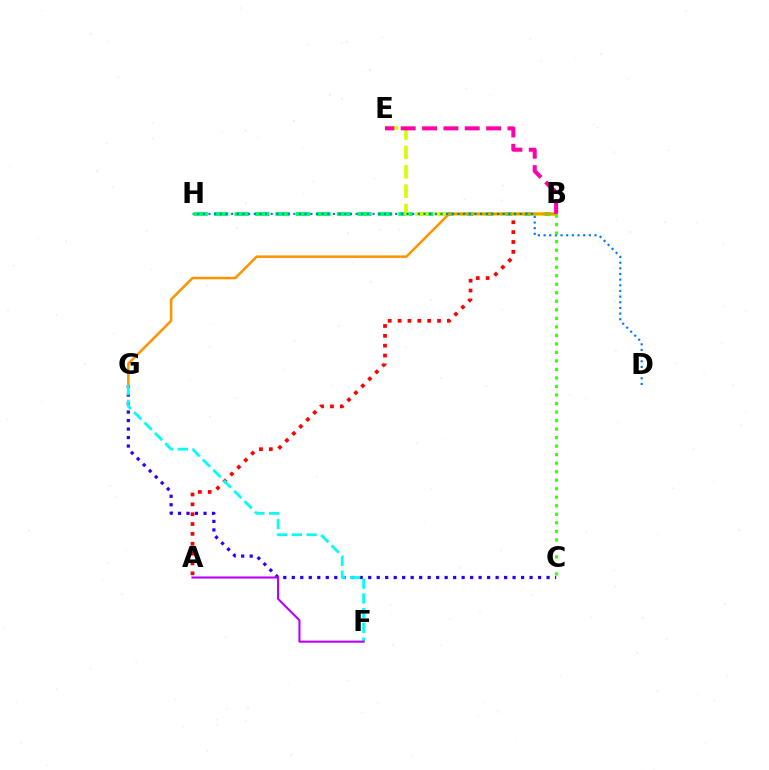{('A', 'B'): [{'color': '#ff0000', 'line_style': 'dotted', 'thickness': 2.68}], ('B', 'H'): [{'color': '#00ff5c', 'line_style': 'dashed', 'thickness': 2.78}], ('B', 'E'): [{'color': '#d1ff00', 'line_style': 'dashed', 'thickness': 2.63}, {'color': '#ff00ac', 'line_style': 'dashed', 'thickness': 2.9}], ('B', 'G'): [{'color': '#ff9400', 'line_style': 'solid', 'thickness': 1.81}], ('C', 'G'): [{'color': '#2500ff', 'line_style': 'dotted', 'thickness': 2.31}], ('F', 'G'): [{'color': '#00fff6', 'line_style': 'dashed', 'thickness': 2.0}], ('D', 'H'): [{'color': '#0074ff', 'line_style': 'dotted', 'thickness': 1.54}], ('A', 'F'): [{'color': '#b900ff', 'line_style': 'solid', 'thickness': 1.5}], ('B', 'C'): [{'color': '#3dff00', 'line_style': 'dotted', 'thickness': 2.31}]}